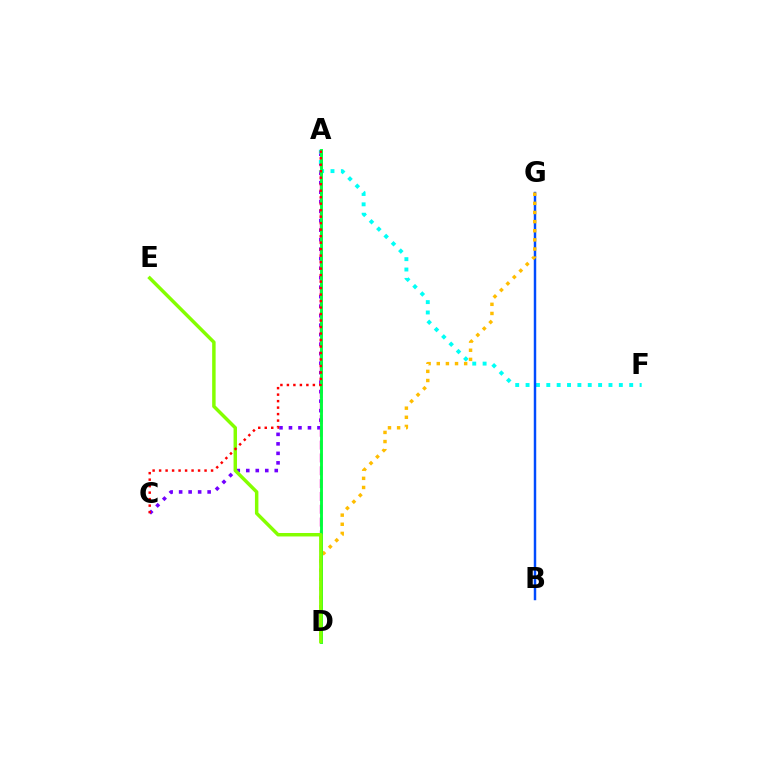{('A', 'C'): [{'color': '#7200ff', 'line_style': 'dotted', 'thickness': 2.58}, {'color': '#ff0000', 'line_style': 'dotted', 'thickness': 1.76}], ('A', 'D'): [{'color': '#ff00cf', 'line_style': 'dashed', 'thickness': 1.74}, {'color': '#00ff39', 'line_style': 'solid', 'thickness': 2.08}], ('A', 'F'): [{'color': '#00fff6', 'line_style': 'dotted', 'thickness': 2.82}], ('B', 'G'): [{'color': '#004bff', 'line_style': 'solid', 'thickness': 1.77}], ('D', 'G'): [{'color': '#ffbd00', 'line_style': 'dotted', 'thickness': 2.48}], ('D', 'E'): [{'color': '#84ff00', 'line_style': 'solid', 'thickness': 2.49}]}